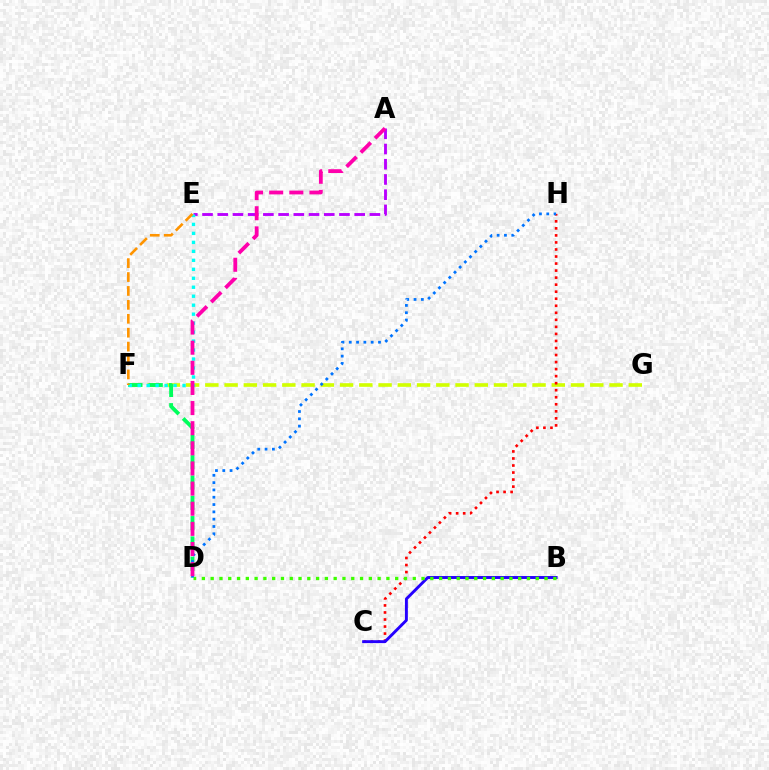{('F', 'G'): [{'color': '#d1ff00', 'line_style': 'dashed', 'thickness': 2.61}], ('A', 'E'): [{'color': '#b900ff', 'line_style': 'dashed', 'thickness': 2.07}], ('C', 'H'): [{'color': '#ff0000', 'line_style': 'dotted', 'thickness': 1.91}], ('D', 'F'): [{'color': '#00ff5c', 'line_style': 'dashed', 'thickness': 2.76}], ('E', 'F'): [{'color': '#00fff6', 'line_style': 'dotted', 'thickness': 2.44}, {'color': '#ff9400', 'line_style': 'dashed', 'thickness': 1.89}], ('B', 'C'): [{'color': '#2500ff', 'line_style': 'solid', 'thickness': 2.1}], ('B', 'D'): [{'color': '#3dff00', 'line_style': 'dotted', 'thickness': 2.39}], ('D', 'H'): [{'color': '#0074ff', 'line_style': 'dotted', 'thickness': 1.99}], ('A', 'D'): [{'color': '#ff00ac', 'line_style': 'dashed', 'thickness': 2.73}]}